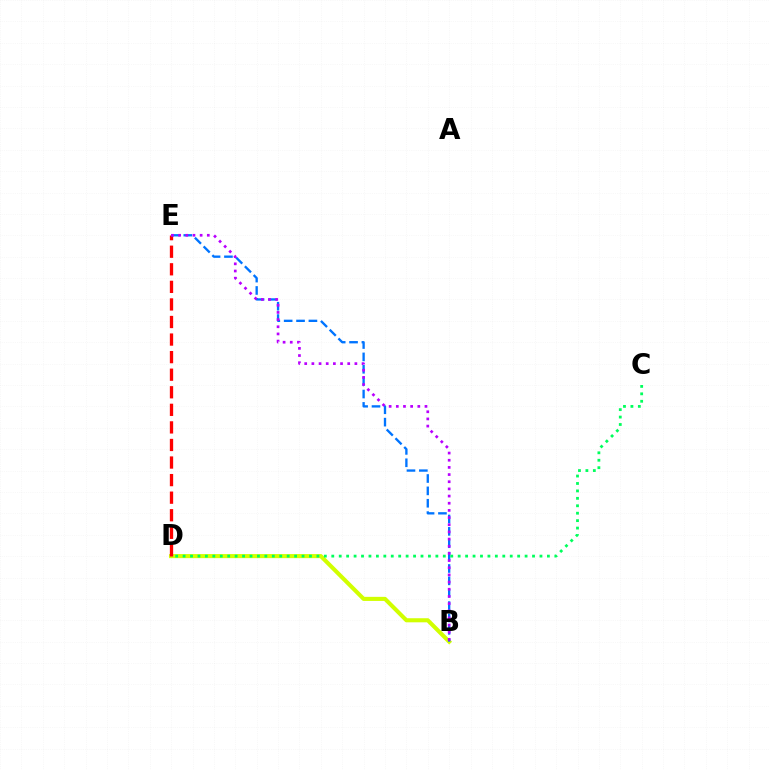{('B', 'D'): [{'color': '#d1ff00', 'line_style': 'solid', 'thickness': 2.94}], ('D', 'E'): [{'color': '#ff0000', 'line_style': 'dashed', 'thickness': 2.39}], ('B', 'E'): [{'color': '#0074ff', 'line_style': 'dashed', 'thickness': 1.68}, {'color': '#b900ff', 'line_style': 'dotted', 'thickness': 1.95}], ('C', 'D'): [{'color': '#00ff5c', 'line_style': 'dotted', 'thickness': 2.02}]}